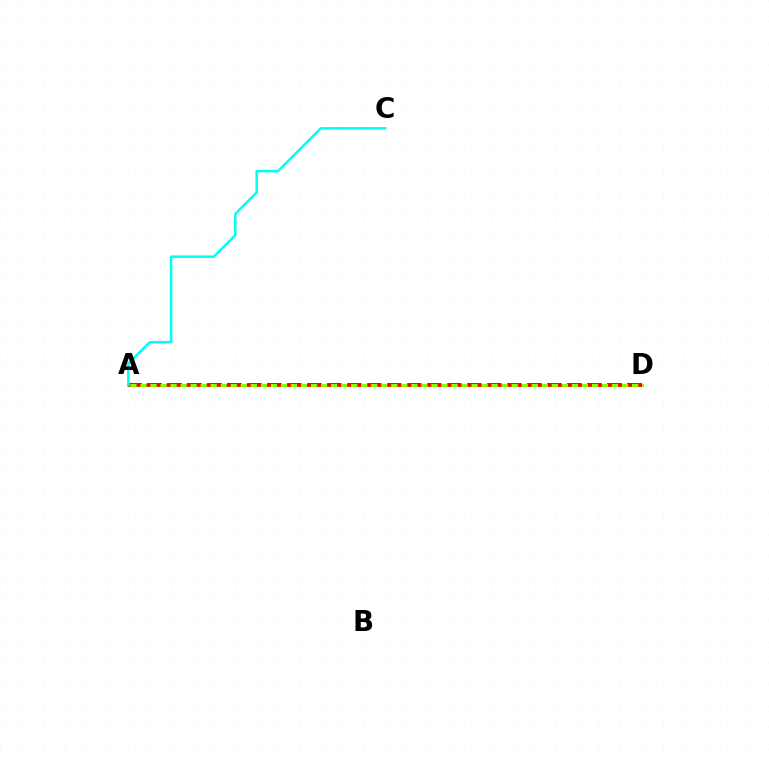{('A', 'D'): [{'color': '#7200ff', 'line_style': 'dashed', 'thickness': 2.71}, {'color': '#84ff00', 'line_style': 'solid', 'thickness': 2.15}, {'color': '#ff0000', 'line_style': 'dotted', 'thickness': 2.73}], ('A', 'C'): [{'color': '#00fff6', 'line_style': 'solid', 'thickness': 1.82}]}